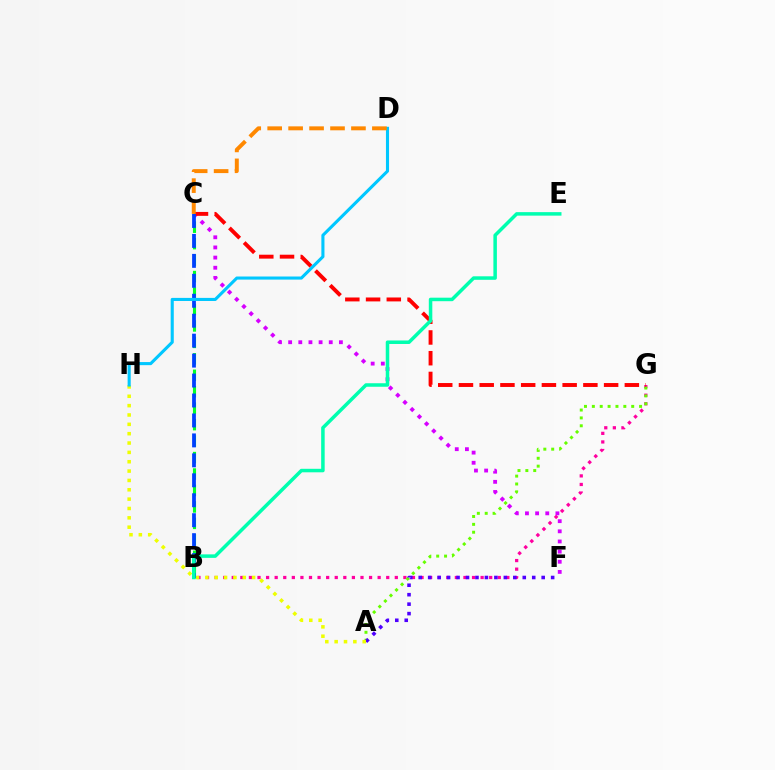{('B', 'G'): [{'color': '#ff00a0', 'line_style': 'dotted', 'thickness': 2.33}], ('A', 'G'): [{'color': '#66ff00', 'line_style': 'dotted', 'thickness': 2.14}], ('A', 'F'): [{'color': '#4f00ff', 'line_style': 'dotted', 'thickness': 2.57}], ('A', 'H'): [{'color': '#eeff00', 'line_style': 'dotted', 'thickness': 2.54}], ('B', 'C'): [{'color': '#00ff27', 'line_style': 'dashed', 'thickness': 2.24}, {'color': '#003fff', 'line_style': 'dashed', 'thickness': 2.71}], ('C', 'F'): [{'color': '#d600ff', 'line_style': 'dotted', 'thickness': 2.76}], ('C', 'G'): [{'color': '#ff0000', 'line_style': 'dashed', 'thickness': 2.82}], ('B', 'E'): [{'color': '#00ffaf', 'line_style': 'solid', 'thickness': 2.52}], ('D', 'H'): [{'color': '#00c7ff', 'line_style': 'solid', 'thickness': 2.23}], ('C', 'D'): [{'color': '#ff8800', 'line_style': 'dashed', 'thickness': 2.85}]}